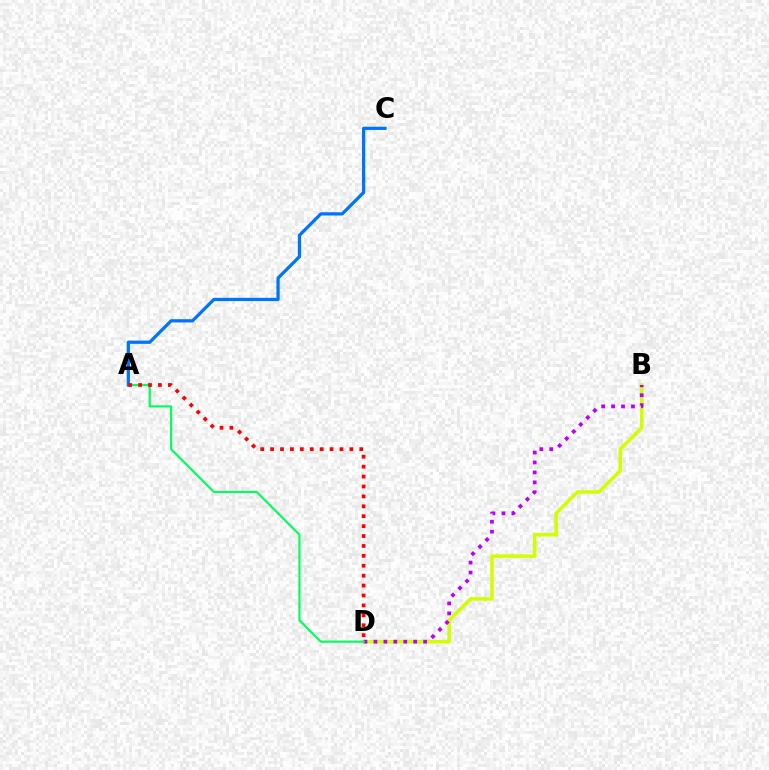{('B', 'D'): [{'color': '#d1ff00', 'line_style': 'solid', 'thickness': 2.54}, {'color': '#b900ff', 'line_style': 'dotted', 'thickness': 2.7}], ('A', 'D'): [{'color': '#00ff5c', 'line_style': 'solid', 'thickness': 1.55}, {'color': '#ff0000', 'line_style': 'dotted', 'thickness': 2.69}], ('A', 'C'): [{'color': '#0074ff', 'line_style': 'solid', 'thickness': 2.34}]}